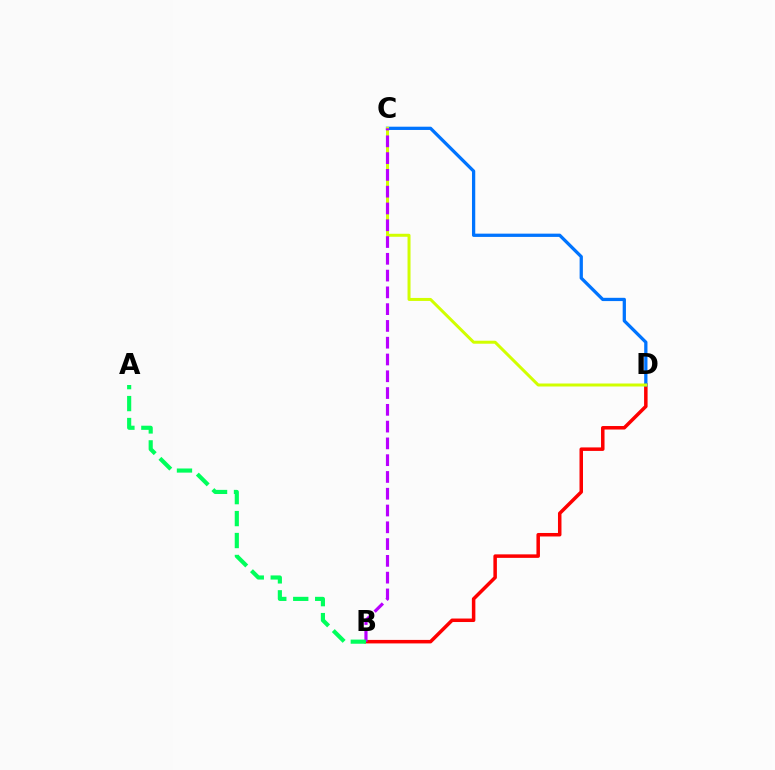{('B', 'D'): [{'color': '#ff0000', 'line_style': 'solid', 'thickness': 2.52}], ('C', 'D'): [{'color': '#0074ff', 'line_style': 'solid', 'thickness': 2.35}, {'color': '#d1ff00', 'line_style': 'solid', 'thickness': 2.16}], ('B', 'C'): [{'color': '#b900ff', 'line_style': 'dashed', 'thickness': 2.28}], ('A', 'B'): [{'color': '#00ff5c', 'line_style': 'dashed', 'thickness': 2.98}]}